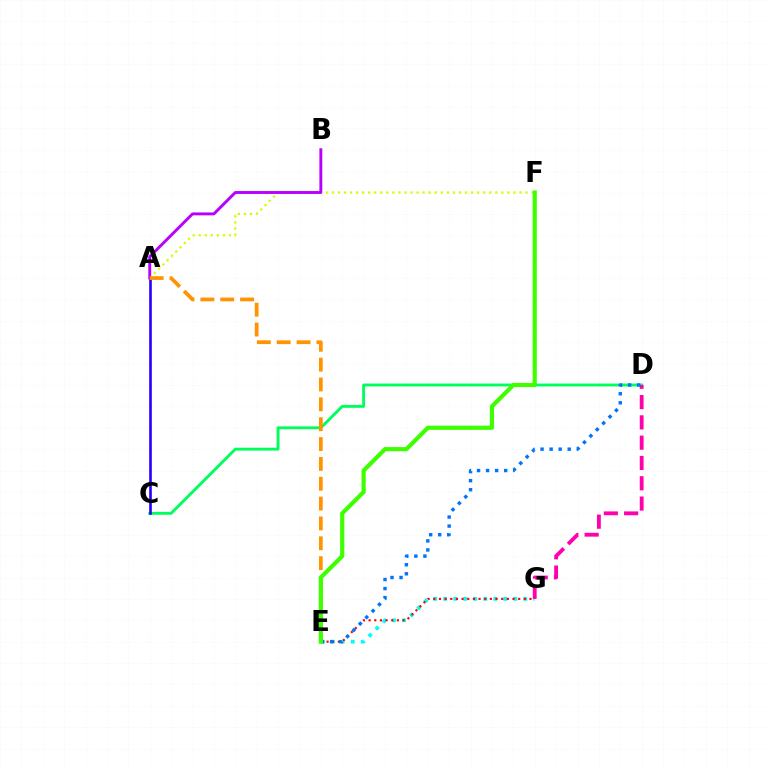{('C', 'D'): [{'color': '#00ff5c', 'line_style': 'solid', 'thickness': 2.08}], ('E', 'G'): [{'color': '#00fff6', 'line_style': 'dotted', 'thickness': 2.72}, {'color': '#ff0000', 'line_style': 'dotted', 'thickness': 1.54}], ('A', 'F'): [{'color': '#d1ff00', 'line_style': 'dotted', 'thickness': 1.64}], ('A', 'C'): [{'color': '#2500ff', 'line_style': 'solid', 'thickness': 1.88}], ('A', 'B'): [{'color': '#b900ff', 'line_style': 'solid', 'thickness': 2.09}], ('D', 'G'): [{'color': '#ff00ac', 'line_style': 'dashed', 'thickness': 2.76}], ('D', 'E'): [{'color': '#0074ff', 'line_style': 'dotted', 'thickness': 2.46}], ('A', 'E'): [{'color': '#ff9400', 'line_style': 'dashed', 'thickness': 2.7}], ('E', 'F'): [{'color': '#3dff00', 'line_style': 'solid', 'thickness': 3.0}]}